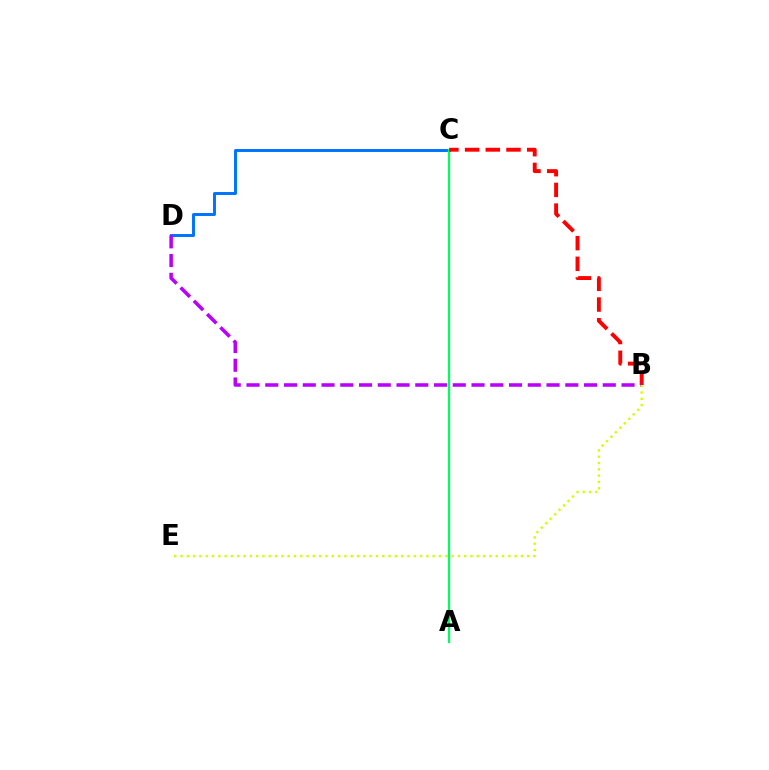{('C', 'D'): [{'color': '#0074ff', 'line_style': 'solid', 'thickness': 2.12}], ('A', 'C'): [{'color': '#00ff5c', 'line_style': 'solid', 'thickness': 1.66}], ('B', 'C'): [{'color': '#ff0000', 'line_style': 'dashed', 'thickness': 2.81}], ('B', 'D'): [{'color': '#b900ff', 'line_style': 'dashed', 'thickness': 2.55}], ('B', 'E'): [{'color': '#d1ff00', 'line_style': 'dotted', 'thickness': 1.71}]}